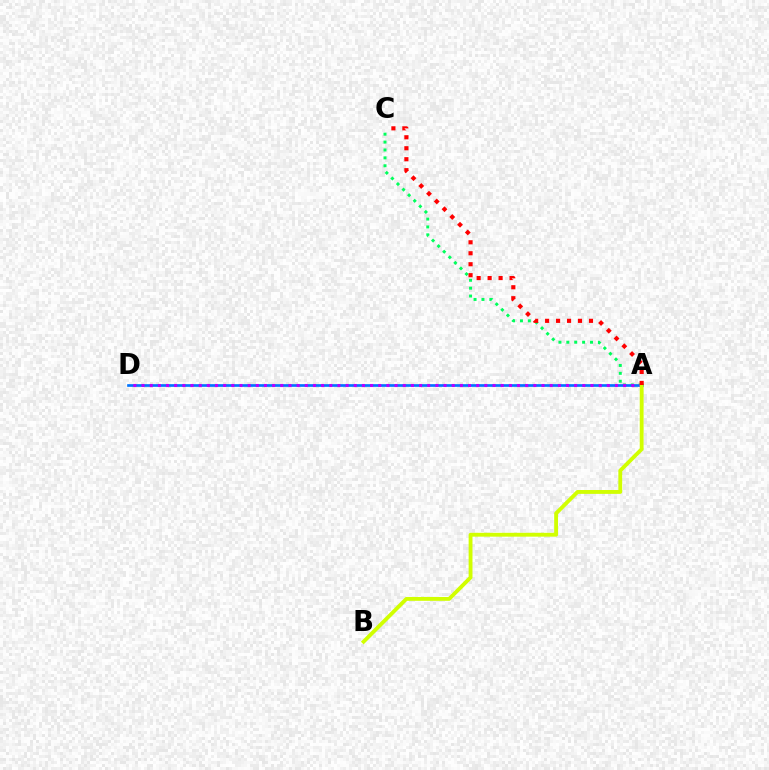{('A', 'C'): [{'color': '#00ff5c', 'line_style': 'dotted', 'thickness': 2.14}, {'color': '#ff0000', 'line_style': 'dotted', 'thickness': 2.98}], ('A', 'D'): [{'color': '#0074ff', 'line_style': 'solid', 'thickness': 1.93}, {'color': '#b900ff', 'line_style': 'dotted', 'thickness': 2.22}], ('A', 'B'): [{'color': '#d1ff00', 'line_style': 'solid', 'thickness': 2.77}]}